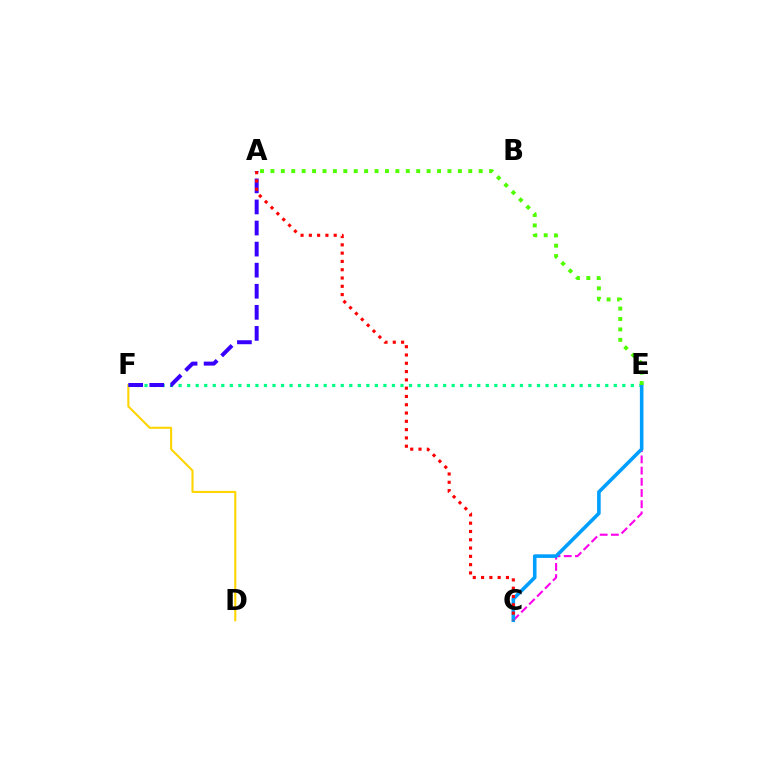{('D', 'F'): [{'color': '#ffd500', 'line_style': 'solid', 'thickness': 1.51}], ('E', 'F'): [{'color': '#00ff86', 'line_style': 'dotted', 'thickness': 2.32}], ('A', 'F'): [{'color': '#3700ff', 'line_style': 'dashed', 'thickness': 2.86}], ('C', 'E'): [{'color': '#ff00ed', 'line_style': 'dashed', 'thickness': 1.52}, {'color': '#009eff', 'line_style': 'solid', 'thickness': 2.58}], ('A', 'E'): [{'color': '#4fff00', 'line_style': 'dotted', 'thickness': 2.83}], ('A', 'C'): [{'color': '#ff0000', 'line_style': 'dotted', 'thickness': 2.25}]}